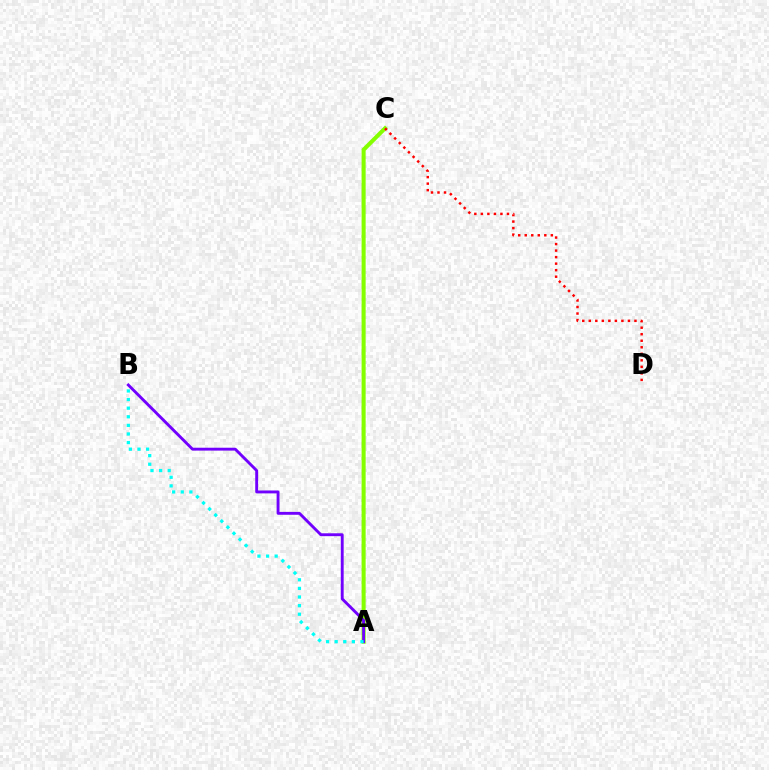{('A', 'C'): [{'color': '#84ff00', 'line_style': 'solid', 'thickness': 2.93}], ('A', 'B'): [{'color': '#7200ff', 'line_style': 'solid', 'thickness': 2.07}, {'color': '#00fff6', 'line_style': 'dotted', 'thickness': 2.34}], ('C', 'D'): [{'color': '#ff0000', 'line_style': 'dotted', 'thickness': 1.77}]}